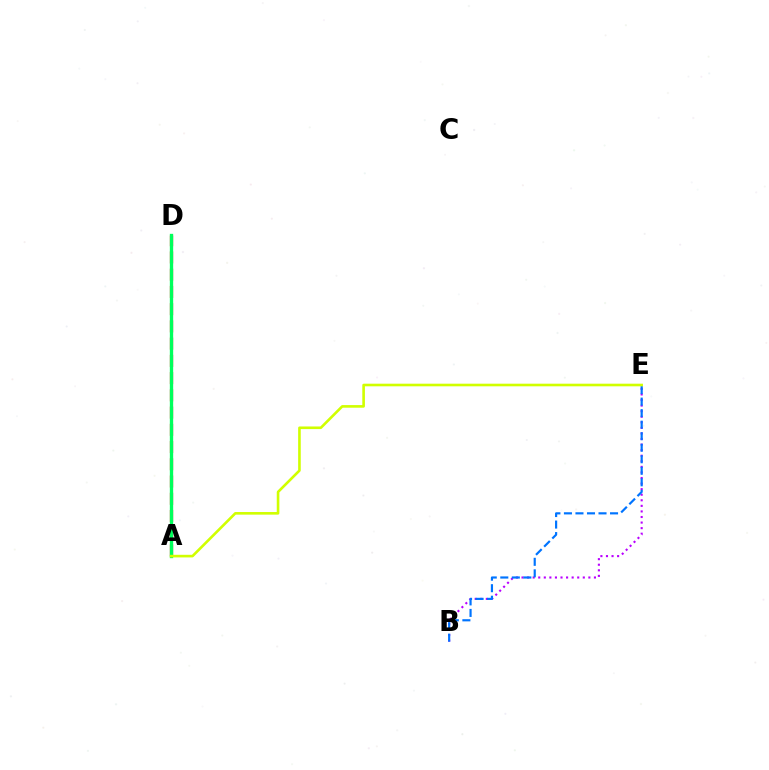{('B', 'E'): [{'color': '#b900ff', 'line_style': 'dotted', 'thickness': 1.51}, {'color': '#0074ff', 'line_style': 'dashed', 'thickness': 1.57}], ('A', 'D'): [{'color': '#ff0000', 'line_style': 'dashed', 'thickness': 2.34}, {'color': '#00ff5c', 'line_style': 'solid', 'thickness': 2.4}], ('A', 'E'): [{'color': '#d1ff00', 'line_style': 'solid', 'thickness': 1.89}]}